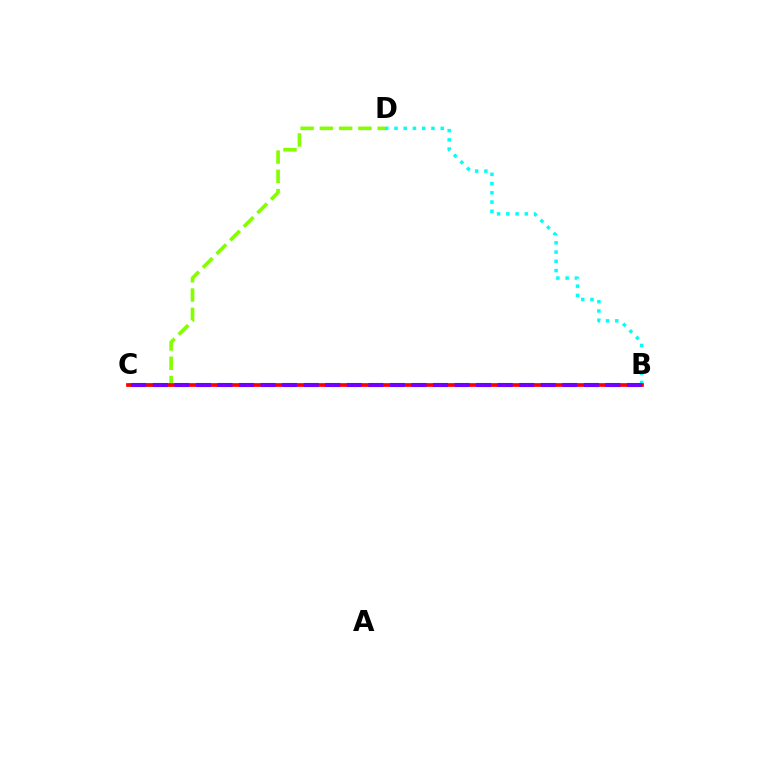{('C', 'D'): [{'color': '#84ff00', 'line_style': 'dashed', 'thickness': 2.62}], ('B', 'D'): [{'color': '#00fff6', 'line_style': 'dotted', 'thickness': 2.51}], ('B', 'C'): [{'color': '#ff0000', 'line_style': 'solid', 'thickness': 2.68}, {'color': '#7200ff', 'line_style': 'dashed', 'thickness': 2.93}]}